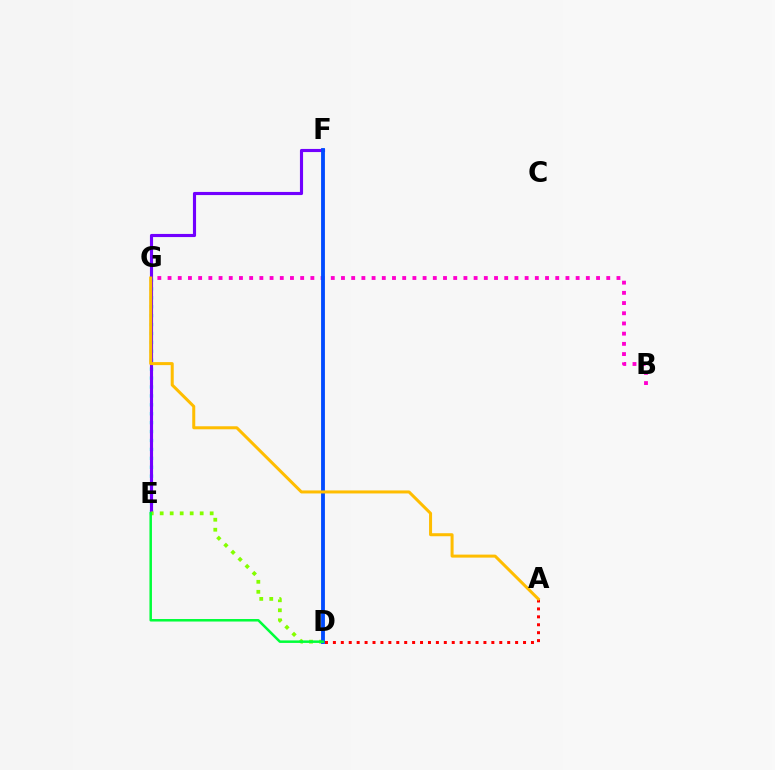{('A', 'D'): [{'color': '#ff0000', 'line_style': 'dotted', 'thickness': 2.15}], ('B', 'G'): [{'color': '#ff00cf', 'line_style': 'dotted', 'thickness': 2.77}], ('E', 'G'): [{'color': '#00fff6', 'line_style': 'dotted', 'thickness': 2.42}], ('E', 'F'): [{'color': '#7200ff', 'line_style': 'solid', 'thickness': 2.25}], ('D', 'E'): [{'color': '#84ff00', 'line_style': 'dotted', 'thickness': 2.72}, {'color': '#00ff39', 'line_style': 'solid', 'thickness': 1.81}], ('D', 'F'): [{'color': '#004bff', 'line_style': 'solid', 'thickness': 2.76}], ('A', 'G'): [{'color': '#ffbd00', 'line_style': 'solid', 'thickness': 2.17}]}